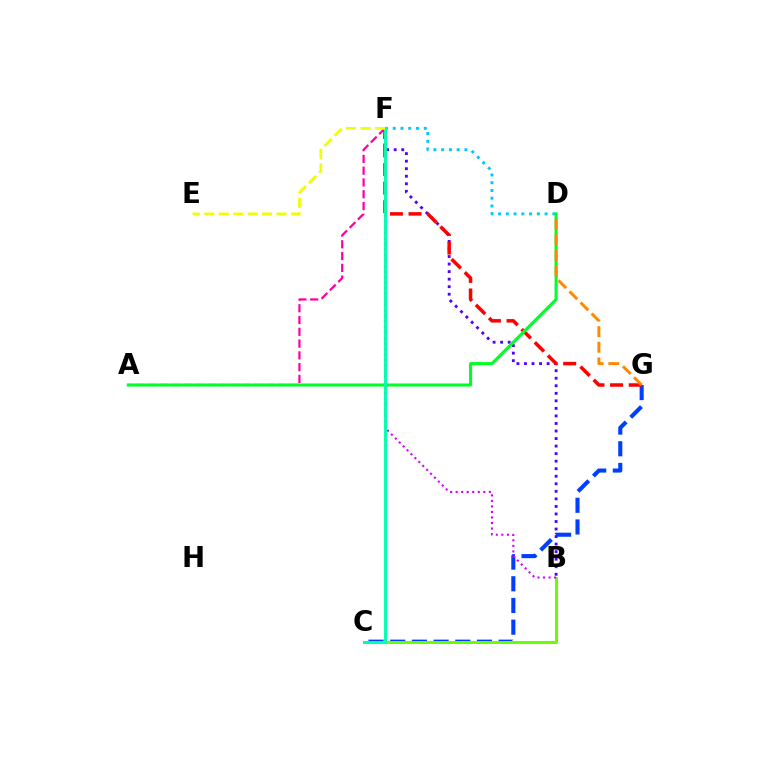{('C', 'G'): [{'color': '#003fff', 'line_style': 'dashed', 'thickness': 2.95}], ('D', 'F'): [{'color': '#00c7ff', 'line_style': 'dotted', 'thickness': 2.11}], ('B', 'C'): [{'color': '#66ff00', 'line_style': 'solid', 'thickness': 2.15}], ('B', 'F'): [{'color': '#4f00ff', 'line_style': 'dotted', 'thickness': 2.05}, {'color': '#d600ff', 'line_style': 'dotted', 'thickness': 1.5}], ('F', 'G'): [{'color': '#ff0000', 'line_style': 'dashed', 'thickness': 2.53}], ('A', 'F'): [{'color': '#ff00a0', 'line_style': 'dashed', 'thickness': 1.6}], ('A', 'D'): [{'color': '#00ff27', 'line_style': 'solid', 'thickness': 2.22}], ('C', 'F'): [{'color': '#00ffaf', 'line_style': 'solid', 'thickness': 2.09}], ('E', 'F'): [{'color': '#eeff00', 'line_style': 'dashed', 'thickness': 1.96}], ('D', 'G'): [{'color': '#ff8800', 'line_style': 'dashed', 'thickness': 2.12}]}